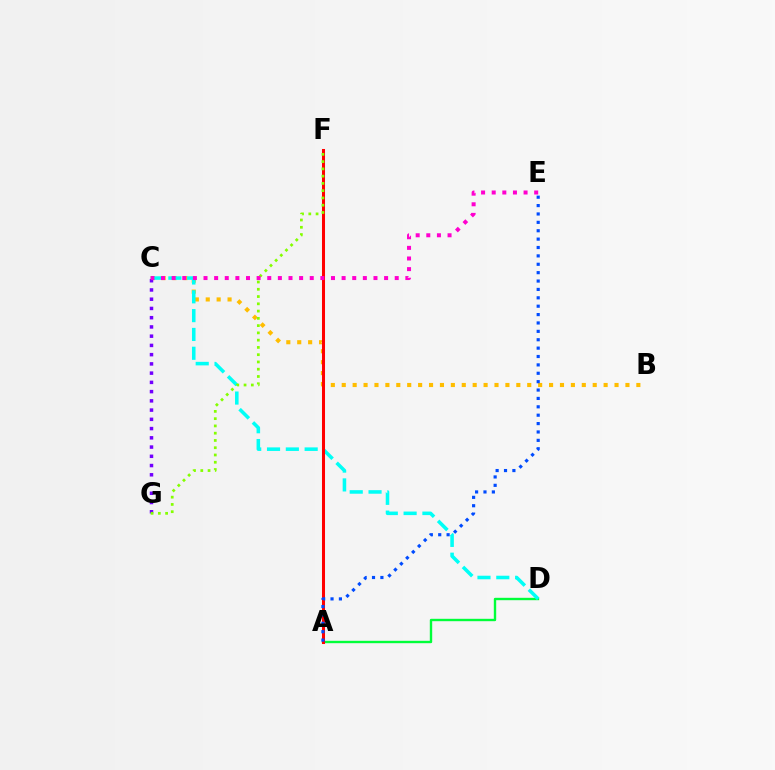{('B', 'C'): [{'color': '#ffbd00', 'line_style': 'dotted', 'thickness': 2.96}], ('A', 'D'): [{'color': '#00ff39', 'line_style': 'solid', 'thickness': 1.72}], ('C', 'D'): [{'color': '#00fff6', 'line_style': 'dashed', 'thickness': 2.56}], ('C', 'G'): [{'color': '#7200ff', 'line_style': 'dotted', 'thickness': 2.51}], ('A', 'F'): [{'color': '#ff0000', 'line_style': 'solid', 'thickness': 2.18}], ('F', 'G'): [{'color': '#84ff00', 'line_style': 'dotted', 'thickness': 1.97}], ('C', 'E'): [{'color': '#ff00cf', 'line_style': 'dotted', 'thickness': 2.89}], ('A', 'E'): [{'color': '#004bff', 'line_style': 'dotted', 'thickness': 2.28}]}